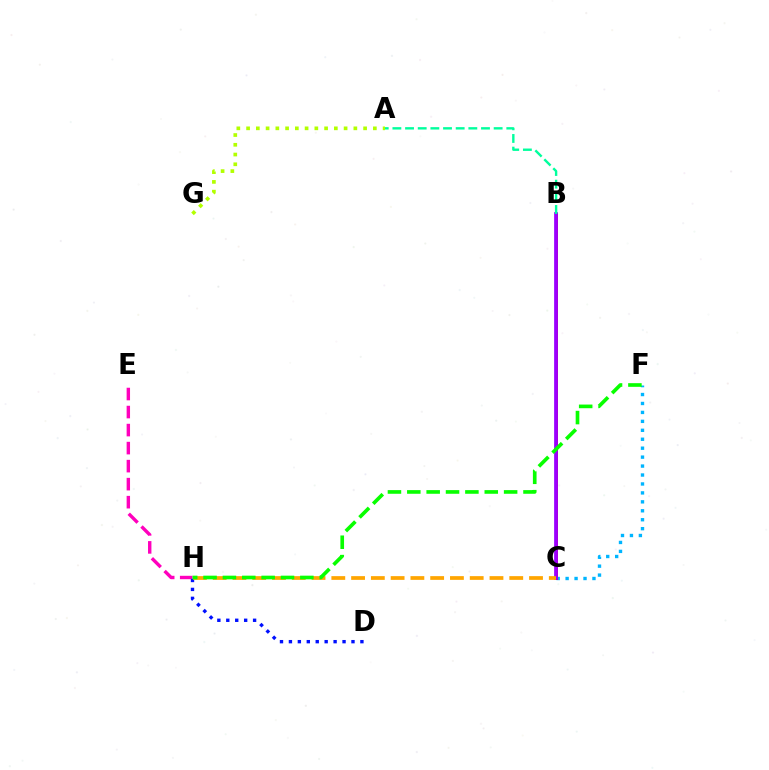{('C', 'F'): [{'color': '#00b5ff', 'line_style': 'dotted', 'thickness': 2.43}], ('E', 'H'): [{'color': '#ff00bd', 'line_style': 'dashed', 'thickness': 2.45}], ('A', 'G'): [{'color': '#b3ff00', 'line_style': 'dotted', 'thickness': 2.65}], ('B', 'C'): [{'color': '#ff0000', 'line_style': 'solid', 'thickness': 2.14}, {'color': '#9b00ff', 'line_style': 'solid', 'thickness': 2.7}], ('D', 'H'): [{'color': '#0010ff', 'line_style': 'dotted', 'thickness': 2.43}], ('A', 'B'): [{'color': '#00ff9d', 'line_style': 'dashed', 'thickness': 1.72}], ('C', 'H'): [{'color': '#ffa500', 'line_style': 'dashed', 'thickness': 2.69}], ('F', 'H'): [{'color': '#08ff00', 'line_style': 'dashed', 'thickness': 2.63}]}